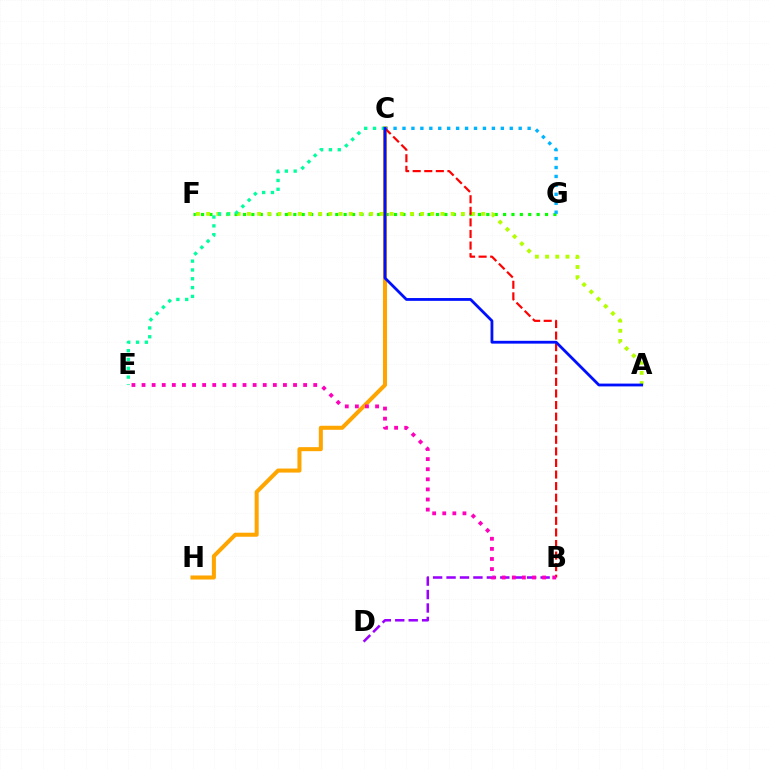{('F', 'G'): [{'color': '#08ff00', 'line_style': 'dotted', 'thickness': 2.28}], ('C', 'G'): [{'color': '#00b5ff', 'line_style': 'dotted', 'thickness': 2.43}], ('A', 'F'): [{'color': '#b3ff00', 'line_style': 'dotted', 'thickness': 2.77}], ('C', 'H'): [{'color': '#ffa500', 'line_style': 'solid', 'thickness': 2.9}], ('C', 'E'): [{'color': '#00ff9d', 'line_style': 'dotted', 'thickness': 2.4}], ('B', 'D'): [{'color': '#9b00ff', 'line_style': 'dashed', 'thickness': 1.83}], ('B', 'C'): [{'color': '#ff0000', 'line_style': 'dashed', 'thickness': 1.57}], ('A', 'C'): [{'color': '#0010ff', 'line_style': 'solid', 'thickness': 2.02}], ('B', 'E'): [{'color': '#ff00bd', 'line_style': 'dotted', 'thickness': 2.74}]}